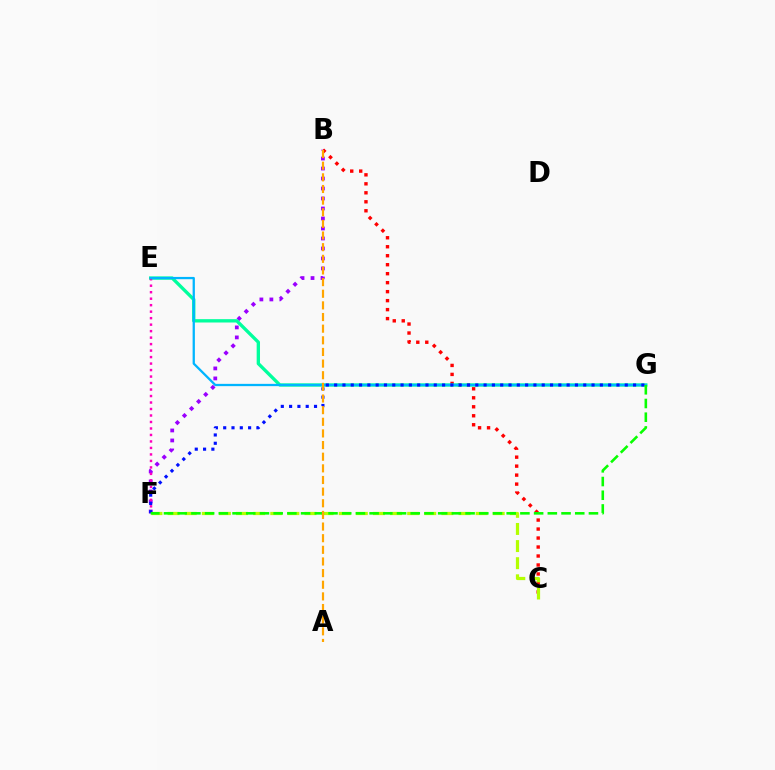{('B', 'F'): [{'color': '#9b00ff', 'line_style': 'dotted', 'thickness': 2.72}], ('B', 'C'): [{'color': '#ff0000', 'line_style': 'dotted', 'thickness': 2.44}], ('E', 'G'): [{'color': '#00ff9d', 'line_style': 'solid', 'thickness': 2.4}, {'color': '#00b5ff', 'line_style': 'solid', 'thickness': 1.64}], ('E', 'F'): [{'color': '#ff00bd', 'line_style': 'dotted', 'thickness': 1.76}], ('C', 'F'): [{'color': '#b3ff00', 'line_style': 'dashed', 'thickness': 2.32}], ('F', 'G'): [{'color': '#0010ff', 'line_style': 'dotted', 'thickness': 2.26}, {'color': '#08ff00', 'line_style': 'dashed', 'thickness': 1.86}], ('A', 'B'): [{'color': '#ffa500', 'line_style': 'dashed', 'thickness': 1.58}]}